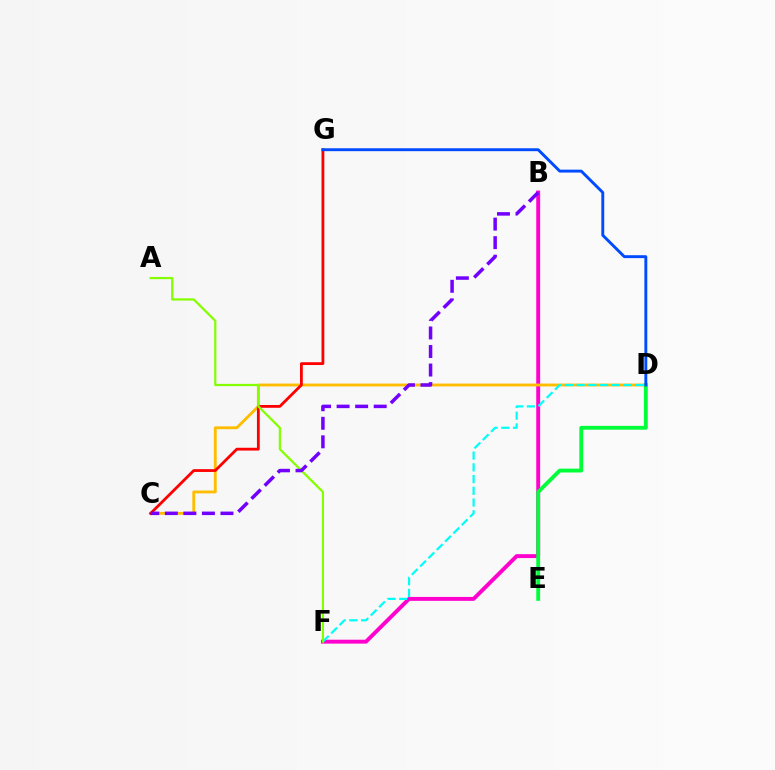{('B', 'F'): [{'color': '#ff00cf', 'line_style': 'solid', 'thickness': 2.81}], ('C', 'D'): [{'color': '#ffbd00', 'line_style': 'solid', 'thickness': 2.06}], ('C', 'G'): [{'color': '#ff0000', 'line_style': 'solid', 'thickness': 2.01}], ('D', 'F'): [{'color': '#00fff6', 'line_style': 'dashed', 'thickness': 1.59}], ('D', 'E'): [{'color': '#00ff39', 'line_style': 'solid', 'thickness': 2.77}], ('D', 'G'): [{'color': '#004bff', 'line_style': 'solid', 'thickness': 2.09}], ('A', 'F'): [{'color': '#84ff00', 'line_style': 'solid', 'thickness': 1.61}], ('B', 'C'): [{'color': '#7200ff', 'line_style': 'dashed', 'thickness': 2.52}]}